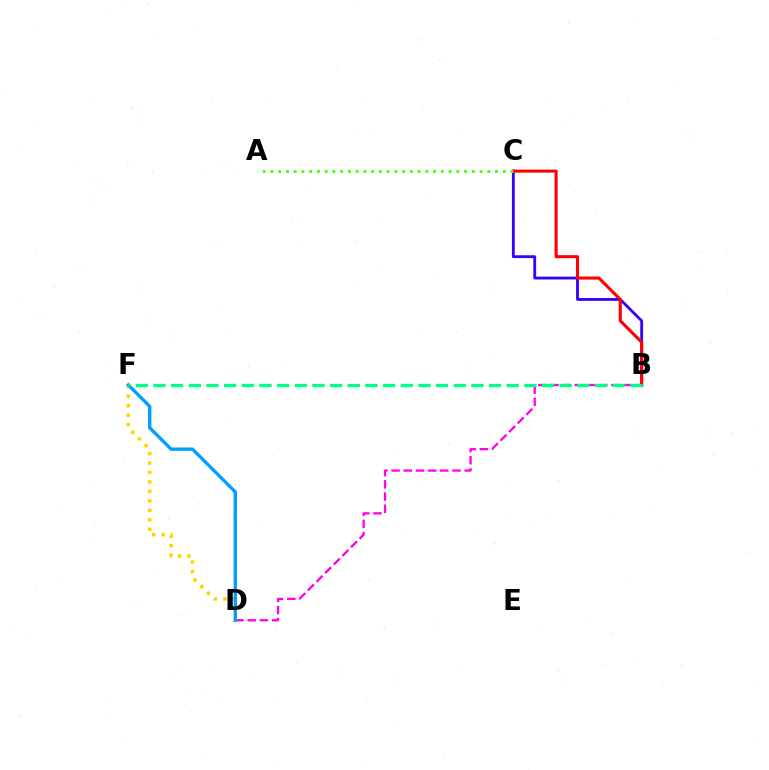{('B', 'C'): [{'color': '#3700ff', 'line_style': 'solid', 'thickness': 2.04}, {'color': '#ff0000', 'line_style': 'solid', 'thickness': 2.21}], ('D', 'F'): [{'color': '#ffd500', 'line_style': 'dotted', 'thickness': 2.57}, {'color': '#009eff', 'line_style': 'solid', 'thickness': 2.41}], ('B', 'D'): [{'color': '#ff00ed', 'line_style': 'dashed', 'thickness': 1.66}], ('B', 'F'): [{'color': '#00ff86', 'line_style': 'dashed', 'thickness': 2.4}], ('A', 'C'): [{'color': '#4fff00', 'line_style': 'dotted', 'thickness': 2.1}]}